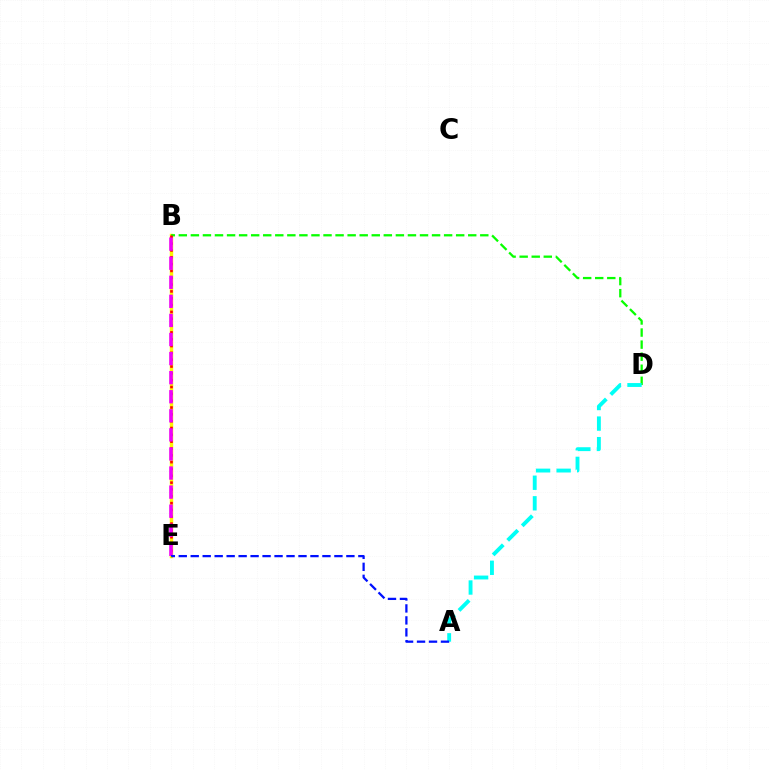{('B', 'E'): [{'color': '#fcf500', 'line_style': 'solid', 'thickness': 2.48}, {'color': '#ff0000', 'line_style': 'dotted', 'thickness': 1.86}, {'color': '#ee00ff', 'line_style': 'dashed', 'thickness': 2.59}], ('B', 'D'): [{'color': '#08ff00', 'line_style': 'dashed', 'thickness': 1.64}], ('A', 'D'): [{'color': '#00fff6', 'line_style': 'dashed', 'thickness': 2.79}], ('A', 'E'): [{'color': '#0010ff', 'line_style': 'dashed', 'thickness': 1.63}]}